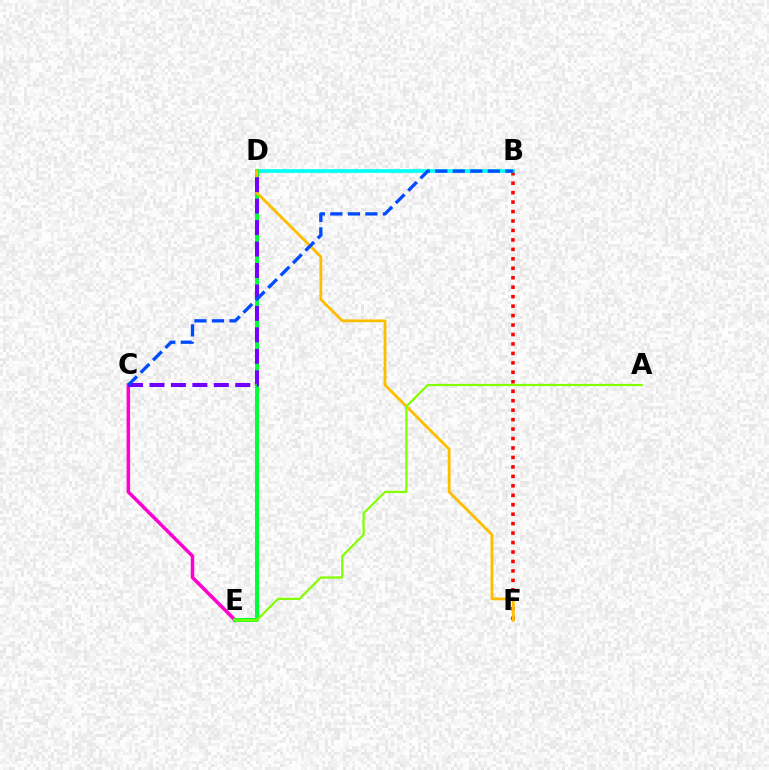{('B', 'F'): [{'color': '#ff0000', 'line_style': 'dotted', 'thickness': 2.57}], ('B', 'D'): [{'color': '#00fff6', 'line_style': 'solid', 'thickness': 2.63}], ('C', 'E'): [{'color': '#ff00cf', 'line_style': 'solid', 'thickness': 2.53}], ('D', 'E'): [{'color': '#00ff39', 'line_style': 'solid', 'thickness': 2.9}], ('D', 'F'): [{'color': '#ffbd00', 'line_style': 'solid', 'thickness': 2.03}], ('C', 'D'): [{'color': '#7200ff', 'line_style': 'dashed', 'thickness': 2.91}], ('A', 'E'): [{'color': '#84ff00', 'line_style': 'solid', 'thickness': 1.61}], ('B', 'C'): [{'color': '#004bff', 'line_style': 'dashed', 'thickness': 2.38}]}